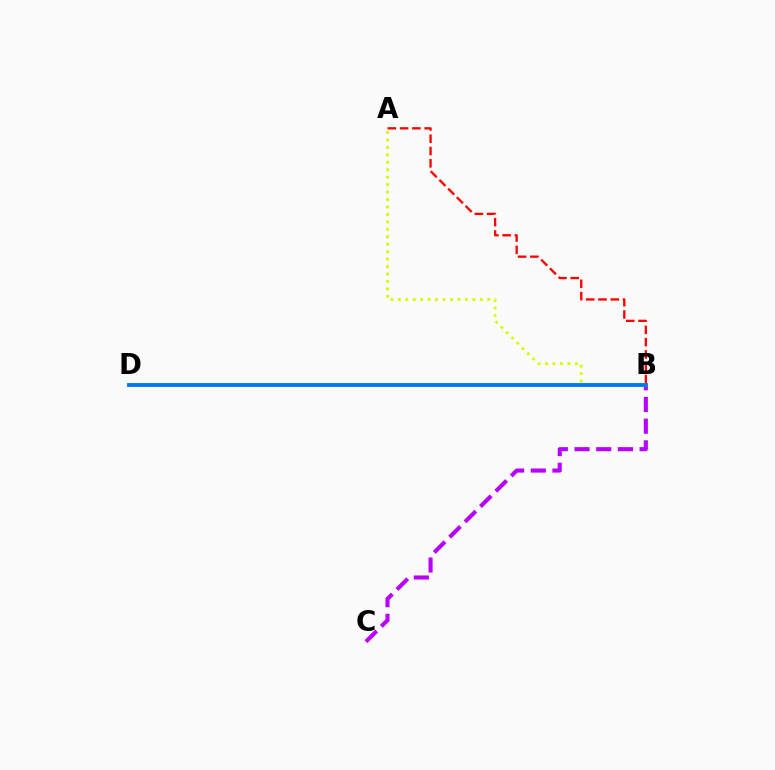{('B', 'C'): [{'color': '#b900ff', 'line_style': 'dashed', 'thickness': 2.95}], ('A', 'B'): [{'color': '#d1ff00', 'line_style': 'dotted', 'thickness': 2.02}, {'color': '#ff0000', 'line_style': 'dashed', 'thickness': 1.67}], ('B', 'D'): [{'color': '#00ff5c', 'line_style': 'solid', 'thickness': 2.81}, {'color': '#0074ff', 'line_style': 'solid', 'thickness': 2.65}]}